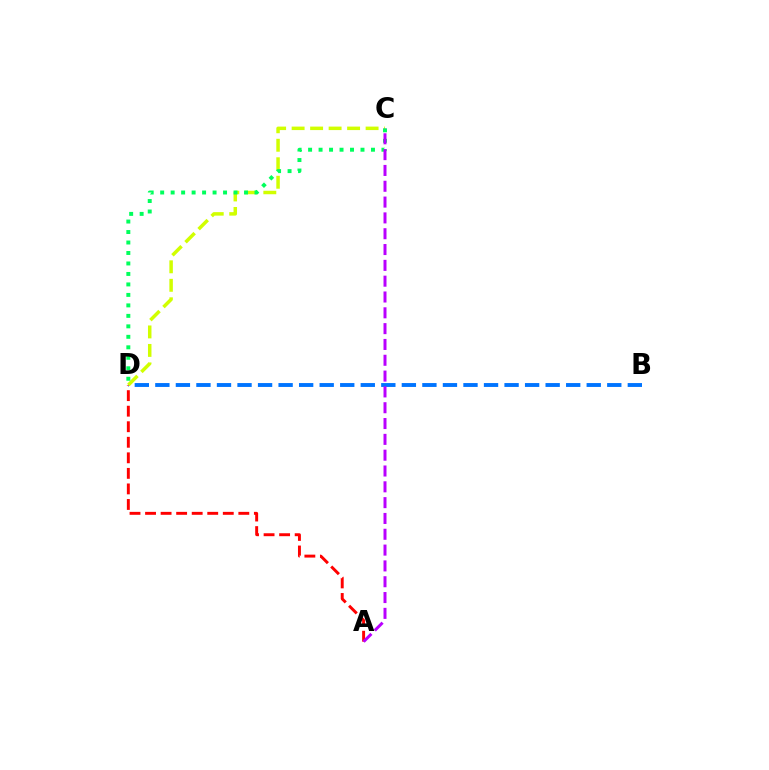{('B', 'D'): [{'color': '#0074ff', 'line_style': 'dashed', 'thickness': 2.79}], ('A', 'D'): [{'color': '#ff0000', 'line_style': 'dashed', 'thickness': 2.11}], ('C', 'D'): [{'color': '#d1ff00', 'line_style': 'dashed', 'thickness': 2.51}, {'color': '#00ff5c', 'line_style': 'dotted', 'thickness': 2.85}], ('A', 'C'): [{'color': '#b900ff', 'line_style': 'dashed', 'thickness': 2.15}]}